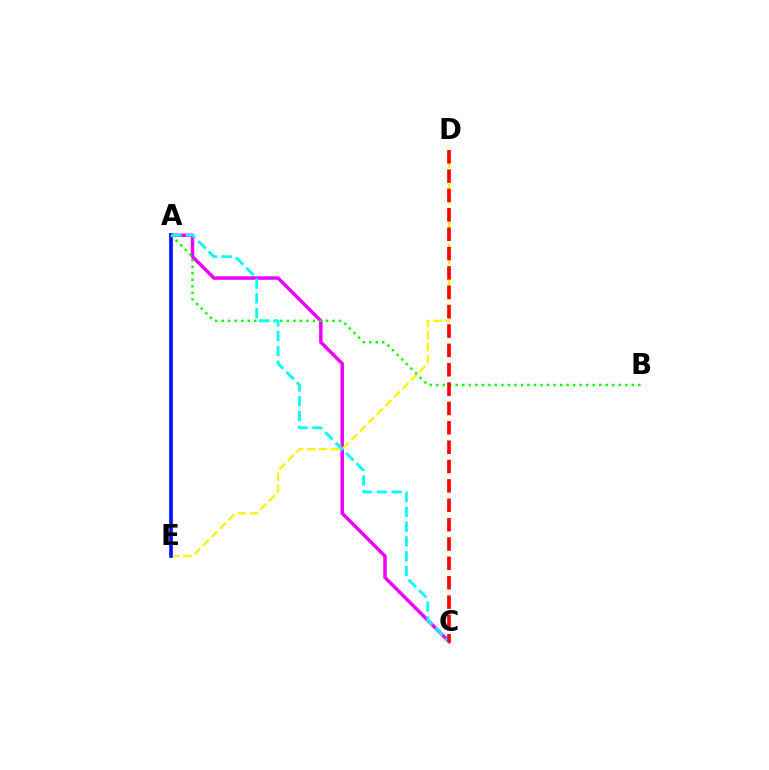{('A', 'C'): [{'color': '#ee00ff', 'line_style': 'solid', 'thickness': 2.5}, {'color': '#00fff6', 'line_style': 'dashed', 'thickness': 2.01}], ('D', 'E'): [{'color': '#fcf500', 'line_style': 'dashed', 'thickness': 1.64}], ('A', 'E'): [{'color': '#0010ff', 'line_style': 'solid', 'thickness': 2.61}], ('A', 'B'): [{'color': '#08ff00', 'line_style': 'dotted', 'thickness': 1.77}], ('C', 'D'): [{'color': '#ff0000', 'line_style': 'dashed', 'thickness': 2.63}]}